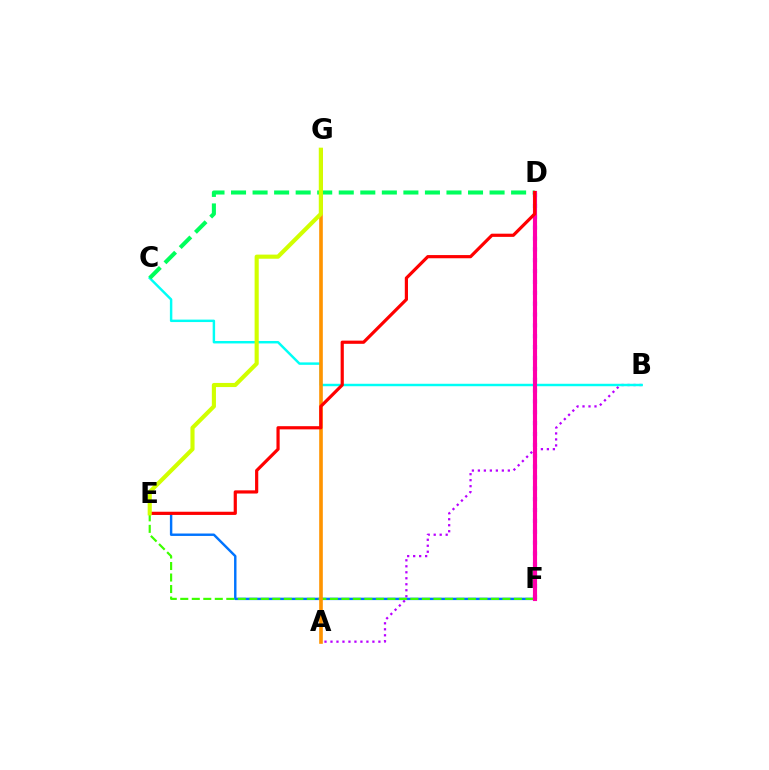{('A', 'B'): [{'color': '#b900ff', 'line_style': 'dotted', 'thickness': 1.63}], ('D', 'F'): [{'color': '#2500ff', 'line_style': 'dotted', 'thickness': 2.95}, {'color': '#ff00ac', 'line_style': 'solid', 'thickness': 2.97}], ('E', 'F'): [{'color': '#0074ff', 'line_style': 'solid', 'thickness': 1.75}, {'color': '#3dff00', 'line_style': 'dashed', 'thickness': 1.56}], ('B', 'C'): [{'color': '#00fff6', 'line_style': 'solid', 'thickness': 1.76}], ('C', 'D'): [{'color': '#00ff5c', 'line_style': 'dashed', 'thickness': 2.93}], ('A', 'G'): [{'color': '#ff9400', 'line_style': 'solid', 'thickness': 2.61}], ('D', 'E'): [{'color': '#ff0000', 'line_style': 'solid', 'thickness': 2.3}], ('E', 'G'): [{'color': '#d1ff00', 'line_style': 'solid', 'thickness': 2.96}]}